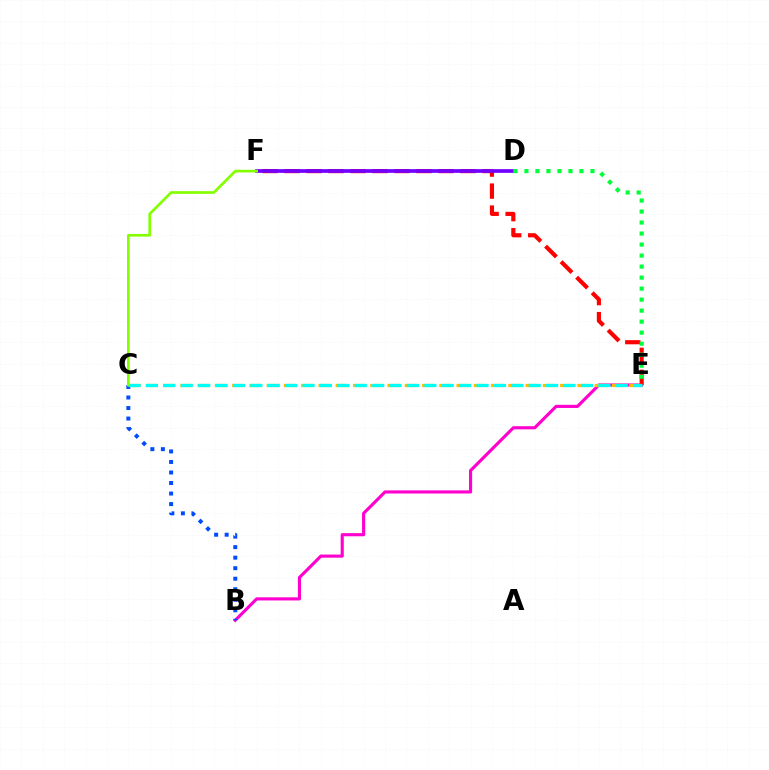{('B', 'E'): [{'color': '#ff00cf', 'line_style': 'solid', 'thickness': 2.25}], ('E', 'F'): [{'color': '#ff0000', 'line_style': 'dashed', 'thickness': 2.99}], ('C', 'E'): [{'color': '#ffbd00', 'line_style': 'dashed', 'thickness': 2.35}, {'color': '#00fff6', 'line_style': 'dashed', 'thickness': 2.36}], ('B', 'C'): [{'color': '#004bff', 'line_style': 'dotted', 'thickness': 2.86}], ('D', 'F'): [{'color': '#7200ff', 'line_style': 'solid', 'thickness': 2.66}], ('C', 'F'): [{'color': '#84ff00', 'line_style': 'solid', 'thickness': 1.94}], ('D', 'E'): [{'color': '#00ff39', 'line_style': 'dotted', 'thickness': 2.99}]}